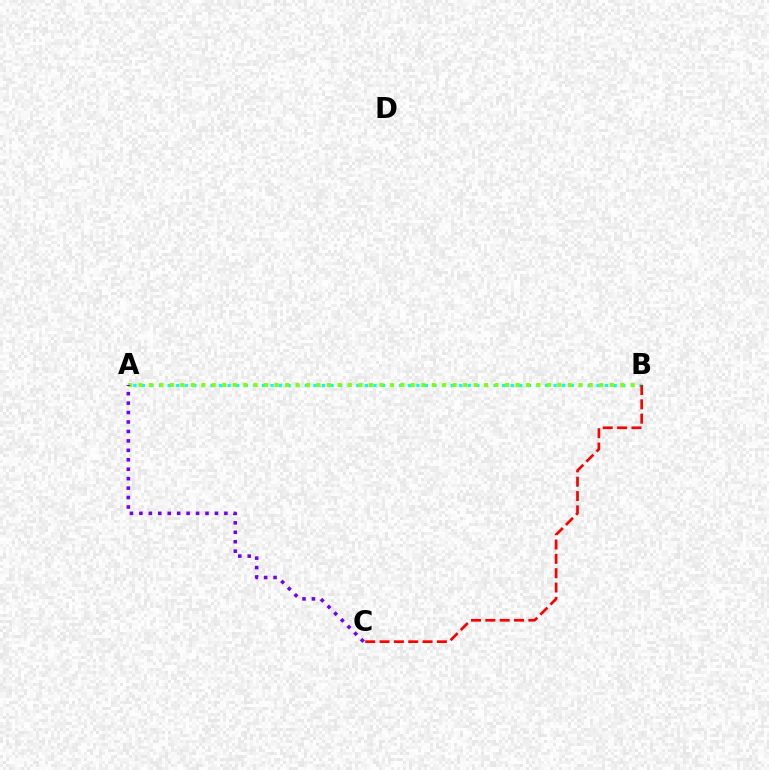{('A', 'B'): [{'color': '#00fff6', 'line_style': 'dotted', 'thickness': 2.33}, {'color': '#84ff00', 'line_style': 'dotted', 'thickness': 2.85}], ('A', 'C'): [{'color': '#7200ff', 'line_style': 'dotted', 'thickness': 2.57}], ('B', 'C'): [{'color': '#ff0000', 'line_style': 'dashed', 'thickness': 1.95}]}